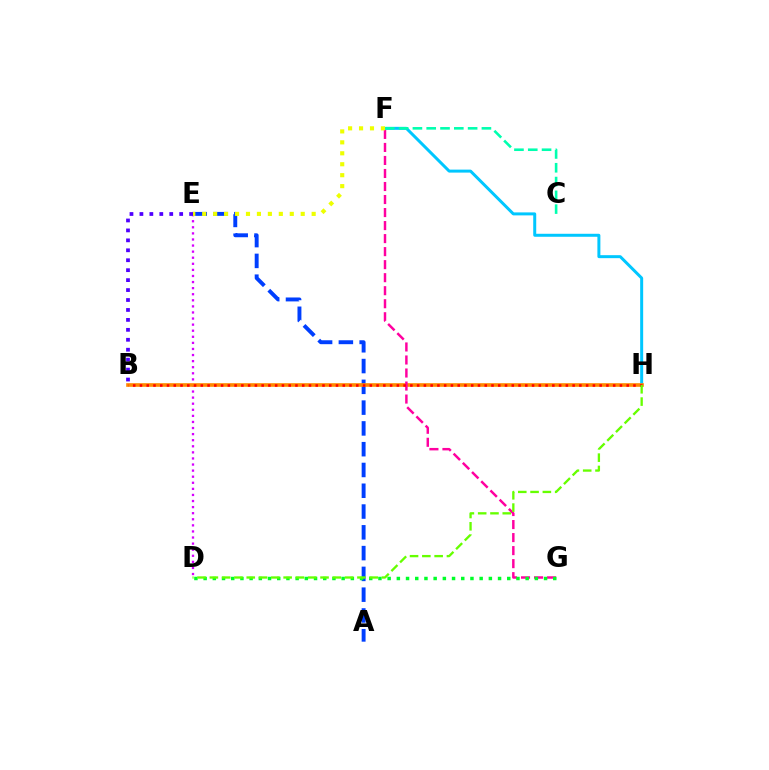{('D', 'E'): [{'color': '#d600ff', 'line_style': 'dotted', 'thickness': 1.65}], ('A', 'E'): [{'color': '#003fff', 'line_style': 'dashed', 'thickness': 2.82}], ('F', 'H'): [{'color': '#00c7ff', 'line_style': 'solid', 'thickness': 2.15}], ('B', 'H'): [{'color': '#ff8800', 'line_style': 'solid', 'thickness': 2.62}, {'color': '#ff0000', 'line_style': 'dotted', 'thickness': 1.84}], ('F', 'G'): [{'color': '#ff00a0', 'line_style': 'dashed', 'thickness': 1.77}], ('E', 'F'): [{'color': '#eeff00', 'line_style': 'dotted', 'thickness': 2.97}], ('D', 'G'): [{'color': '#00ff27', 'line_style': 'dotted', 'thickness': 2.5}], ('B', 'E'): [{'color': '#4f00ff', 'line_style': 'dotted', 'thickness': 2.7}], ('D', 'H'): [{'color': '#66ff00', 'line_style': 'dashed', 'thickness': 1.67}], ('C', 'F'): [{'color': '#00ffaf', 'line_style': 'dashed', 'thickness': 1.87}]}